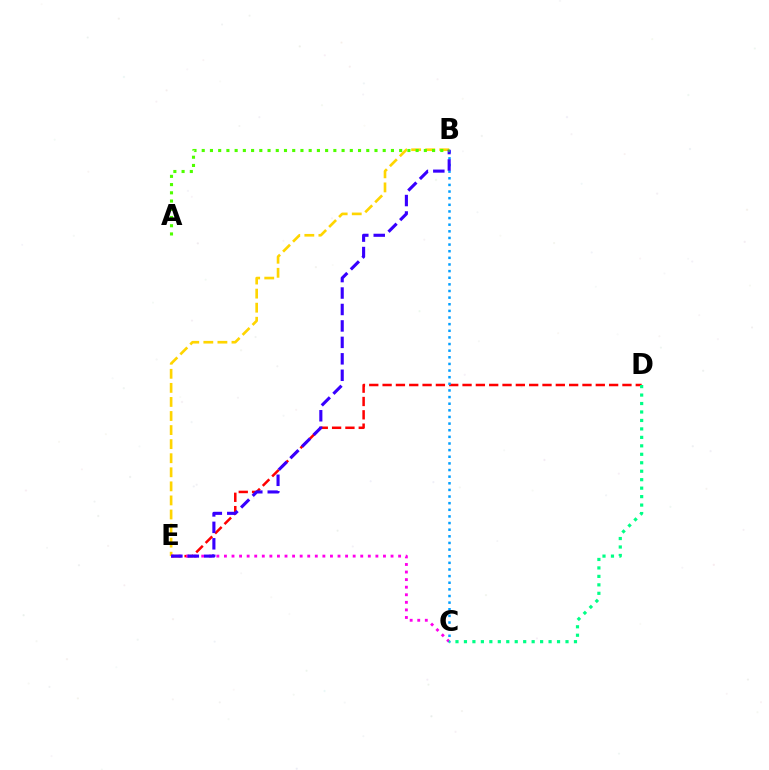{('D', 'E'): [{'color': '#ff0000', 'line_style': 'dashed', 'thickness': 1.81}], ('B', 'E'): [{'color': '#ffd500', 'line_style': 'dashed', 'thickness': 1.91}, {'color': '#3700ff', 'line_style': 'dashed', 'thickness': 2.23}], ('C', 'E'): [{'color': '#ff00ed', 'line_style': 'dotted', 'thickness': 2.06}], ('B', 'C'): [{'color': '#009eff', 'line_style': 'dotted', 'thickness': 1.8}], ('C', 'D'): [{'color': '#00ff86', 'line_style': 'dotted', 'thickness': 2.3}], ('A', 'B'): [{'color': '#4fff00', 'line_style': 'dotted', 'thickness': 2.24}]}